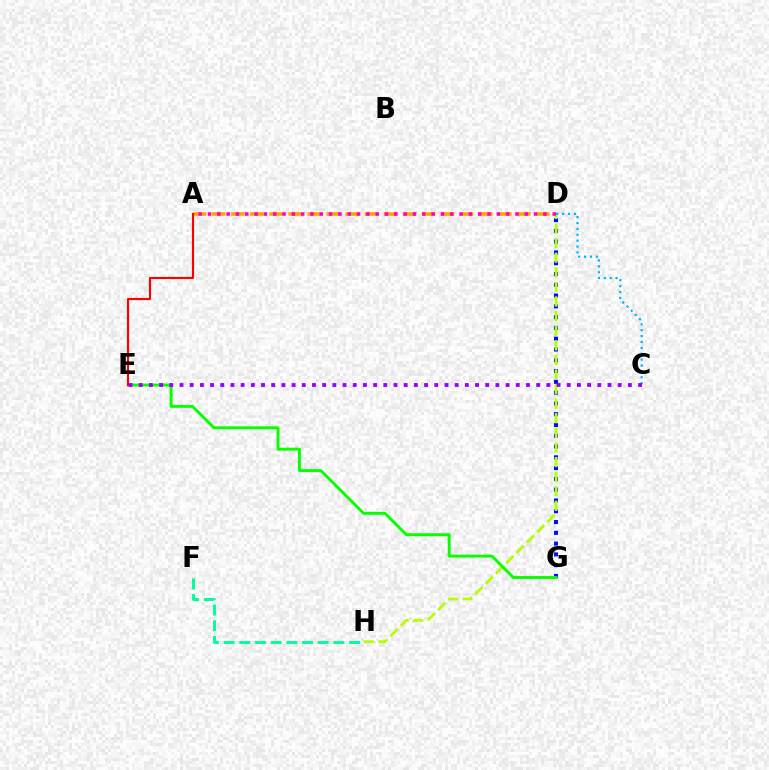{('A', 'D'): [{'color': '#ffa500', 'line_style': 'dashed', 'thickness': 2.59}, {'color': '#ff00bd', 'line_style': 'dotted', 'thickness': 2.53}], ('D', 'G'): [{'color': '#0010ff', 'line_style': 'dotted', 'thickness': 2.93}], ('D', 'H'): [{'color': '#b3ff00', 'line_style': 'dashed', 'thickness': 1.98}], ('E', 'G'): [{'color': '#08ff00', 'line_style': 'solid', 'thickness': 2.1}], ('A', 'E'): [{'color': '#ff0000', 'line_style': 'solid', 'thickness': 1.54}], ('C', 'D'): [{'color': '#00b5ff', 'line_style': 'dotted', 'thickness': 1.6}], ('F', 'H'): [{'color': '#00ff9d', 'line_style': 'dashed', 'thickness': 2.13}], ('C', 'E'): [{'color': '#9b00ff', 'line_style': 'dotted', 'thickness': 2.77}]}